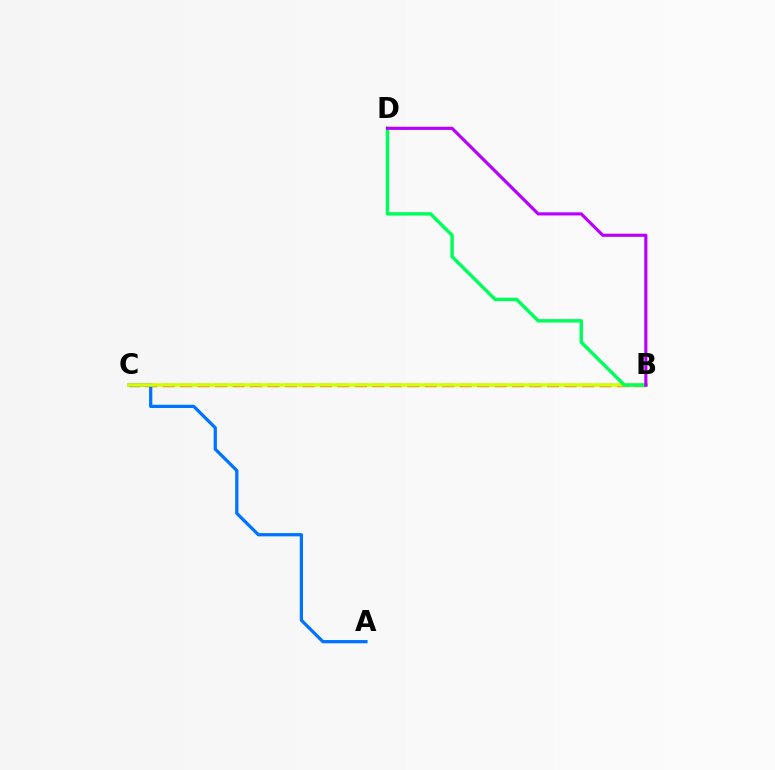{('B', 'C'): [{'color': '#ff0000', 'line_style': 'dashed', 'thickness': 2.37}, {'color': '#d1ff00', 'line_style': 'solid', 'thickness': 2.55}], ('A', 'C'): [{'color': '#0074ff', 'line_style': 'solid', 'thickness': 2.35}], ('B', 'D'): [{'color': '#00ff5c', 'line_style': 'solid', 'thickness': 2.49}, {'color': '#b900ff', 'line_style': 'solid', 'thickness': 2.27}]}